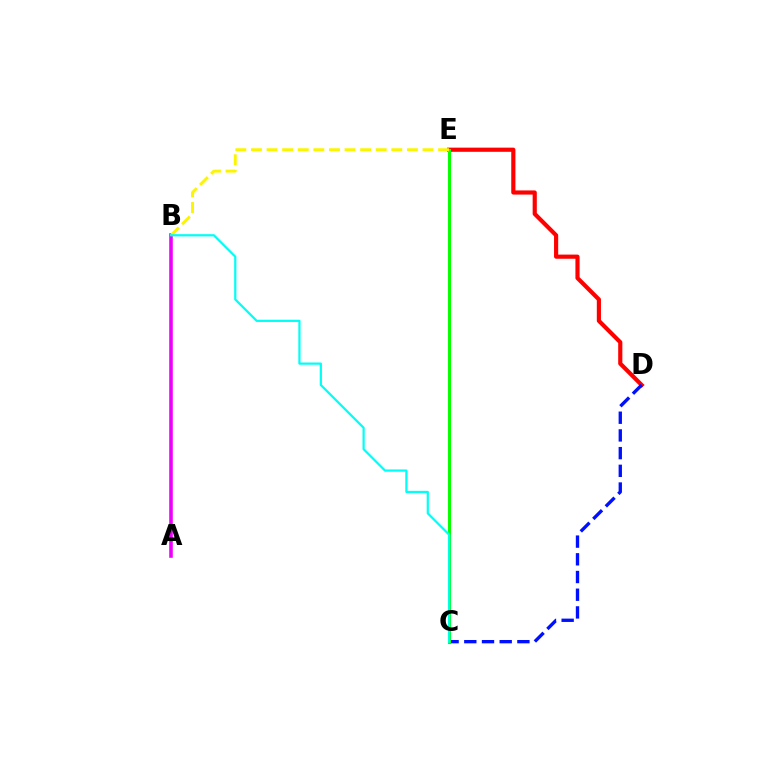{('D', 'E'): [{'color': '#ff0000', 'line_style': 'solid', 'thickness': 2.99}], ('C', 'D'): [{'color': '#0010ff', 'line_style': 'dashed', 'thickness': 2.4}], ('C', 'E'): [{'color': '#08ff00', 'line_style': 'solid', 'thickness': 2.2}], ('A', 'B'): [{'color': '#ee00ff', 'line_style': 'solid', 'thickness': 2.58}], ('B', 'E'): [{'color': '#fcf500', 'line_style': 'dashed', 'thickness': 2.12}], ('B', 'C'): [{'color': '#00fff6', 'line_style': 'solid', 'thickness': 1.6}]}